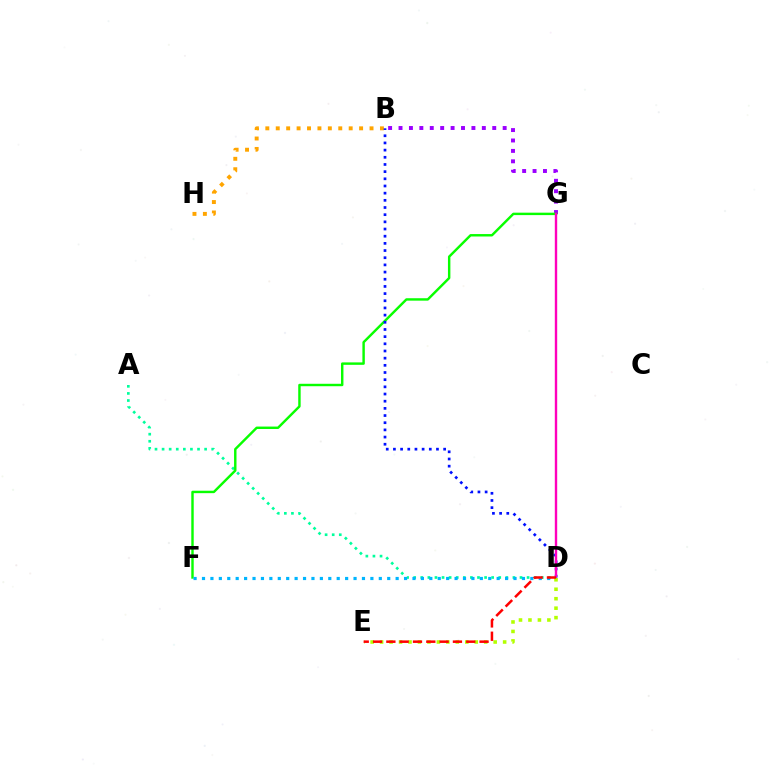{('A', 'D'): [{'color': '#00ff9d', 'line_style': 'dotted', 'thickness': 1.93}], ('B', 'G'): [{'color': '#9b00ff', 'line_style': 'dotted', 'thickness': 2.83}], ('F', 'G'): [{'color': '#08ff00', 'line_style': 'solid', 'thickness': 1.75}], ('B', 'H'): [{'color': '#ffa500', 'line_style': 'dotted', 'thickness': 2.83}], ('B', 'D'): [{'color': '#0010ff', 'line_style': 'dotted', 'thickness': 1.95}], ('D', 'G'): [{'color': '#ff00bd', 'line_style': 'solid', 'thickness': 1.72}], ('D', 'F'): [{'color': '#00b5ff', 'line_style': 'dotted', 'thickness': 2.29}], ('D', 'E'): [{'color': '#b3ff00', 'line_style': 'dotted', 'thickness': 2.57}, {'color': '#ff0000', 'line_style': 'dashed', 'thickness': 1.81}]}